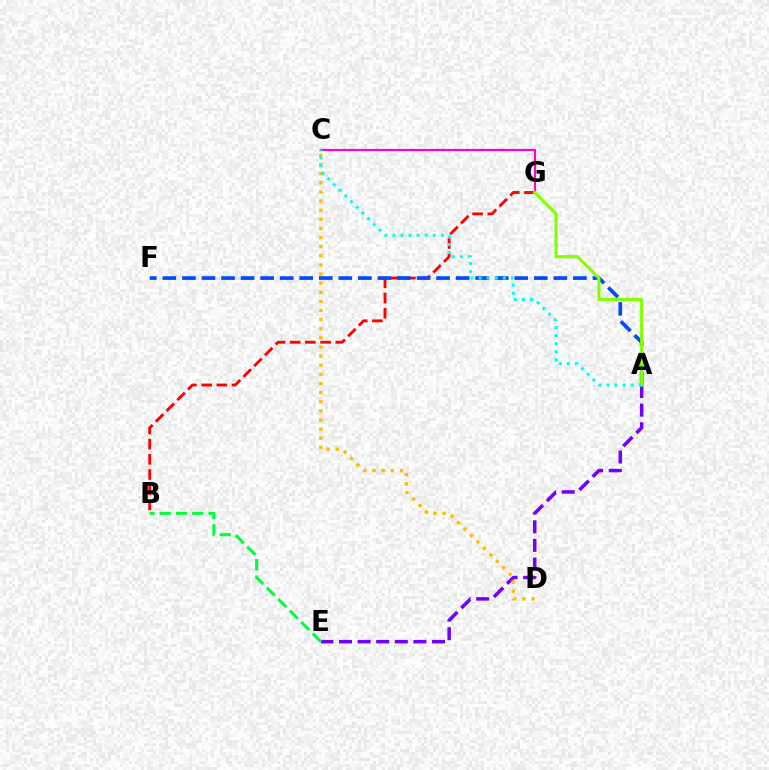{('B', 'G'): [{'color': '#ff0000', 'line_style': 'dashed', 'thickness': 2.06}], ('A', 'F'): [{'color': '#004bff', 'line_style': 'dashed', 'thickness': 2.66}], ('A', 'E'): [{'color': '#7200ff', 'line_style': 'dashed', 'thickness': 2.53}], ('C', 'D'): [{'color': '#ffbd00', 'line_style': 'dotted', 'thickness': 2.48}], ('B', 'E'): [{'color': '#00ff39', 'line_style': 'dashed', 'thickness': 2.21}], ('C', 'G'): [{'color': '#ff00cf', 'line_style': 'solid', 'thickness': 1.57}], ('A', 'G'): [{'color': '#84ff00', 'line_style': 'solid', 'thickness': 2.25}], ('A', 'C'): [{'color': '#00fff6', 'line_style': 'dotted', 'thickness': 2.19}]}